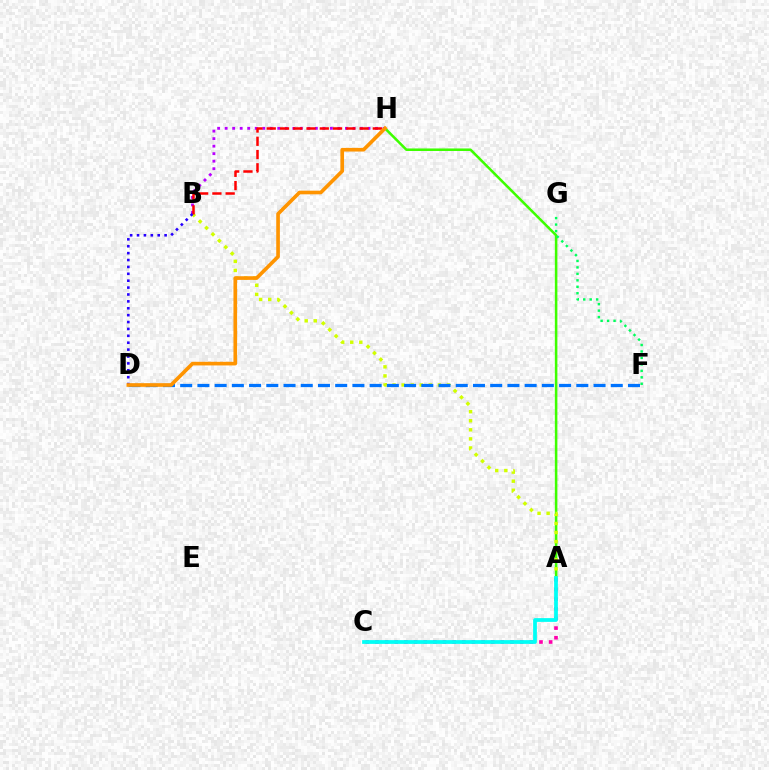{('A', 'H'): [{'color': '#3dff00', 'line_style': 'solid', 'thickness': 1.83}], ('A', 'C'): [{'color': '#ff00ac', 'line_style': 'dotted', 'thickness': 2.62}, {'color': '#00fff6', 'line_style': 'solid', 'thickness': 2.7}], ('A', 'B'): [{'color': '#d1ff00', 'line_style': 'dotted', 'thickness': 2.46}], ('B', 'H'): [{'color': '#b900ff', 'line_style': 'dotted', 'thickness': 2.04}, {'color': '#ff0000', 'line_style': 'dashed', 'thickness': 1.8}], ('D', 'F'): [{'color': '#0074ff', 'line_style': 'dashed', 'thickness': 2.34}], ('B', 'D'): [{'color': '#2500ff', 'line_style': 'dotted', 'thickness': 1.87}], ('D', 'H'): [{'color': '#ff9400', 'line_style': 'solid', 'thickness': 2.63}], ('F', 'G'): [{'color': '#00ff5c', 'line_style': 'dotted', 'thickness': 1.76}]}